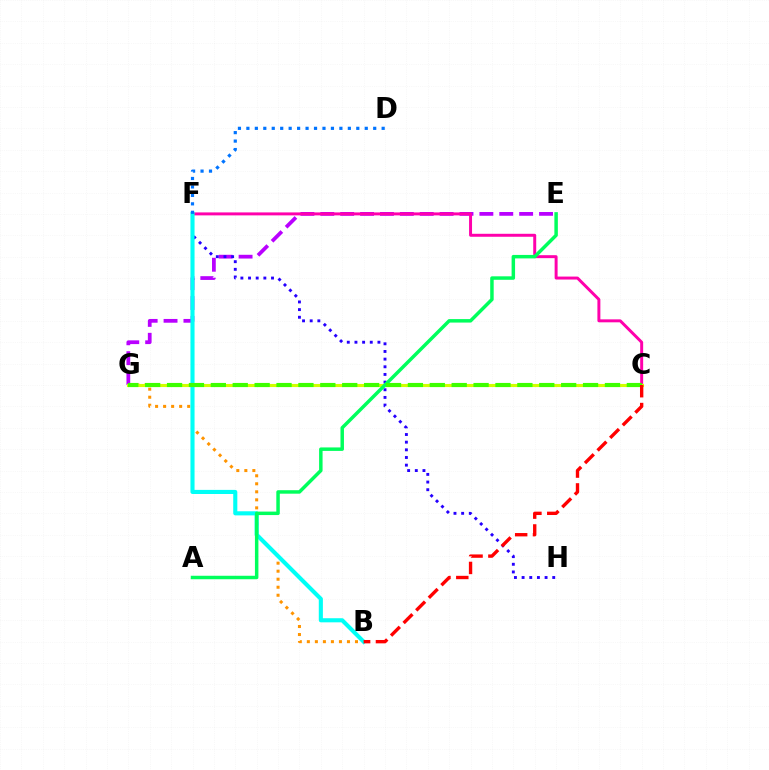{('E', 'G'): [{'color': '#b900ff', 'line_style': 'dashed', 'thickness': 2.7}], ('B', 'G'): [{'color': '#ff9400', 'line_style': 'dotted', 'thickness': 2.18}], ('C', 'F'): [{'color': '#ff00ac', 'line_style': 'solid', 'thickness': 2.14}], ('F', 'H'): [{'color': '#2500ff', 'line_style': 'dotted', 'thickness': 2.08}], ('B', 'F'): [{'color': '#00fff6', 'line_style': 'solid', 'thickness': 2.95}], ('C', 'G'): [{'color': '#d1ff00', 'line_style': 'solid', 'thickness': 2.23}, {'color': '#3dff00', 'line_style': 'dashed', 'thickness': 2.97}], ('A', 'E'): [{'color': '#00ff5c', 'line_style': 'solid', 'thickness': 2.5}], ('D', 'F'): [{'color': '#0074ff', 'line_style': 'dotted', 'thickness': 2.3}], ('B', 'C'): [{'color': '#ff0000', 'line_style': 'dashed', 'thickness': 2.42}]}